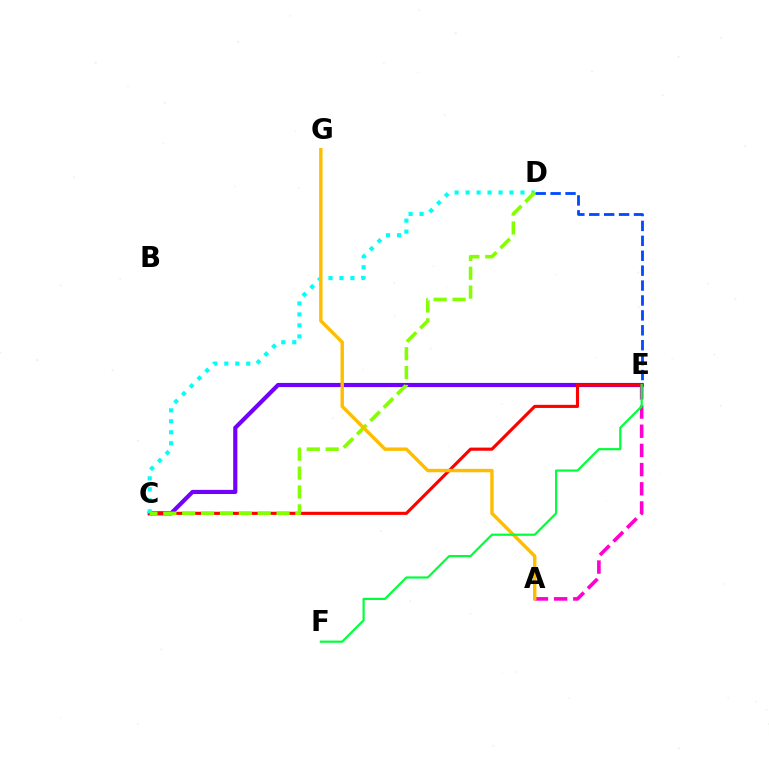{('C', 'E'): [{'color': '#7200ff', 'line_style': 'solid', 'thickness': 2.99}, {'color': '#ff0000', 'line_style': 'solid', 'thickness': 2.25}], ('C', 'D'): [{'color': '#00fff6', 'line_style': 'dotted', 'thickness': 2.98}, {'color': '#84ff00', 'line_style': 'dashed', 'thickness': 2.56}], ('A', 'E'): [{'color': '#ff00cf', 'line_style': 'dashed', 'thickness': 2.61}], ('A', 'G'): [{'color': '#ffbd00', 'line_style': 'solid', 'thickness': 2.46}], ('D', 'E'): [{'color': '#004bff', 'line_style': 'dashed', 'thickness': 2.03}], ('E', 'F'): [{'color': '#00ff39', 'line_style': 'solid', 'thickness': 1.58}]}